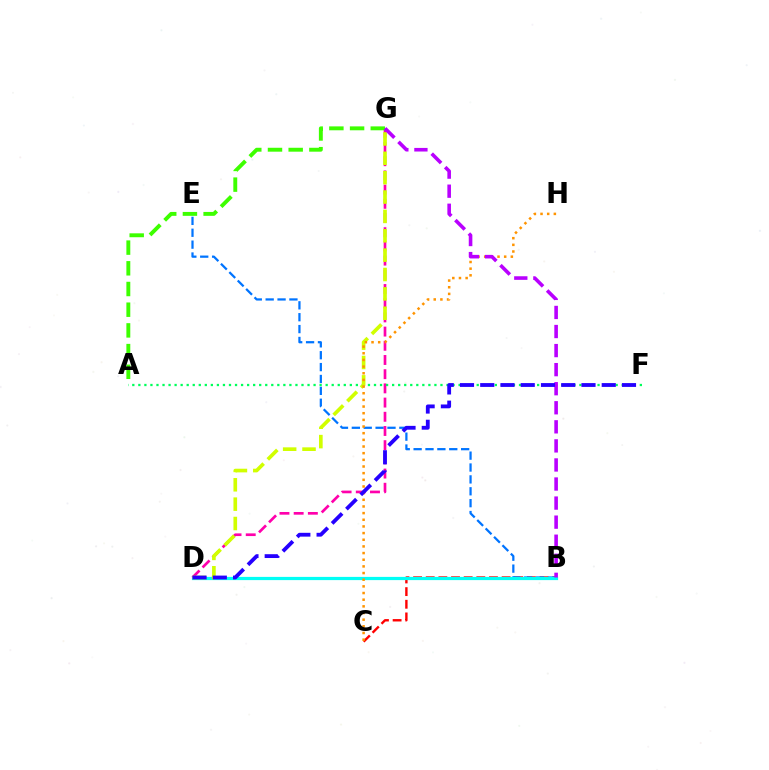{('B', 'C'): [{'color': '#ff0000', 'line_style': 'dashed', 'thickness': 1.72}], ('B', 'E'): [{'color': '#0074ff', 'line_style': 'dashed', 'thickness': 1.61}], ('B', 'D'): [{'color': '#00fff6', 'line_style': 'solid', 'thickness': 2.32}], ('D', 'G'): [{'color': '#ff00ac', 'line_style': 'dashed', 'thickness': 1.93}, {'color': '#d1ff00', 'line_style': 'dashed', 'thickness': 2.63}], ('A', 'F'): [{'color': '#00ff5c', 'line_style': 'dotted', 'thickness': 1.64}], ('C', 'H'): [{'color': '#ff9400', 'line_style': 'dotted', 'thickness': 1.81}], ('A', 'G'): [{'color': '#3dff00', 'line_style': 'dashed', 'thickness': 2.81}], ('B', 'G'): [{'color': '#b900ff', 'line_style': 'dashed', 'thickness': 2.59}], ('D', 'F'): [{'color': '#2500ff', 'line_style': 'dashed', 'thickness': 2.75}]}